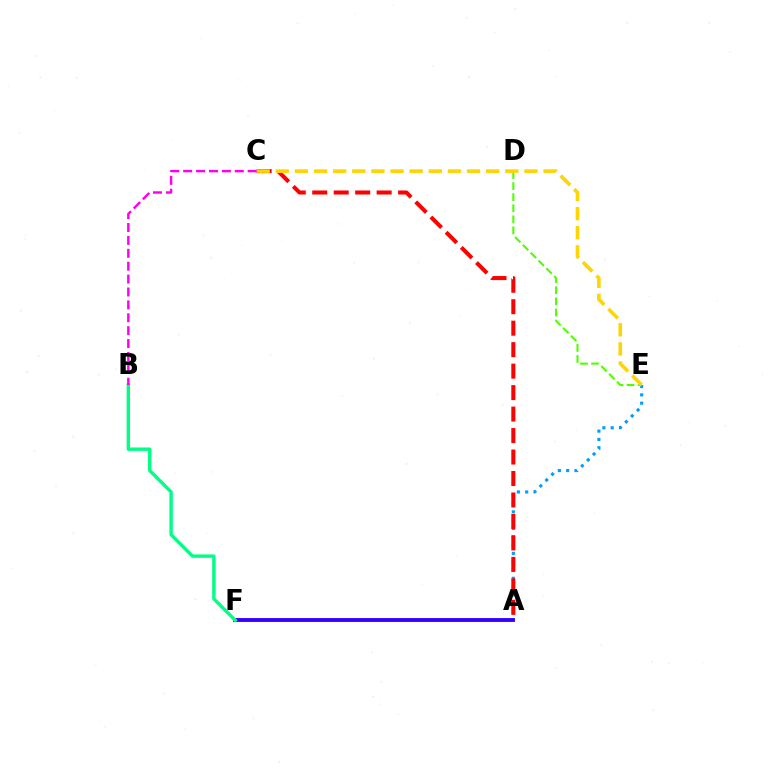{('A', 'E'): [{'color': '#009eff', 'line_style': 'dotted', 'thickness': 2.26}], ('A', 'F'): [{'color': '#3700ff', 'line_style': 'solid', 'thickness': 2.79}], ('B', 'F'): [{'color': '#00ff86', 'line_style': 'solid', 'thickness': 2.44}], ('A', 'C'): [{'color': '#ff0000', 'line_style': 'dashed', 'thickness': 2.92}], ('D', 'E'): [{'color': '#4fff00', 'line_style': 'dashed', 'thickness': 1.51}], ('C', 'E'): [{'color': '#ffd500', 'line_style': 'dashed', 'thickness': 2.6}], ('B', 'C'): [{'color': '#ff00ed', 'line_style': 'dashed', 'thickness': 1.75}]}